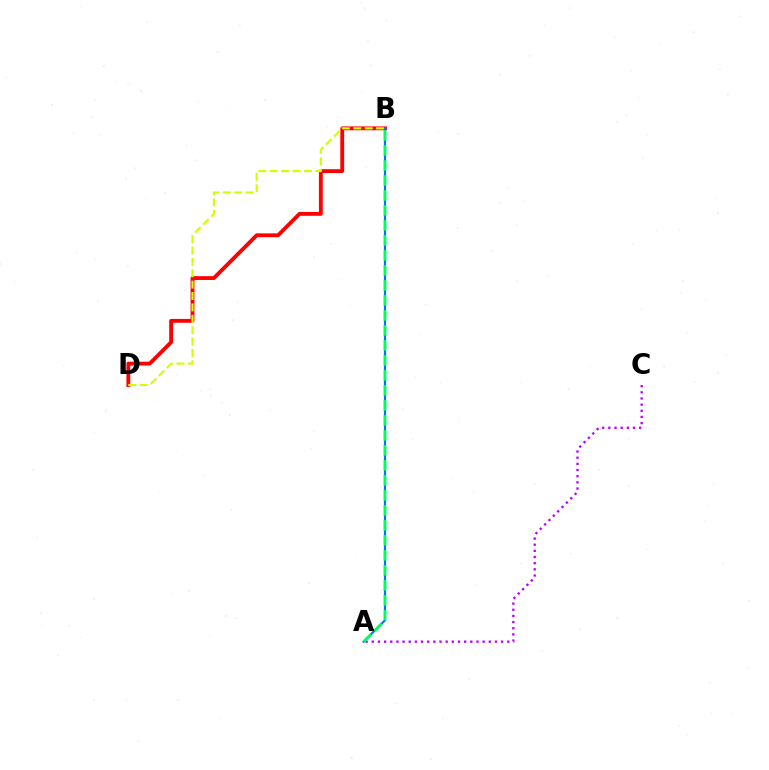{('B', 'D'): [{'color': '#ff0000', 'line_style': 'solid', 'thickness': 2.76}, {'color': '#d1ff00', 'line_style': 'dashed', 'thickness': 1.55}], ('A', 'C'): [{'color': '#b900ff', 'line_style': 'dotted', 'thickness': 1.67}], ('A', 'B'): [{'color': '#0074ff', 'line_style': 'solid', 'thickness': 1.57}, {'color': '#00ff5c', 'line_style': 'dashed', 'thickness': 2.04}]}